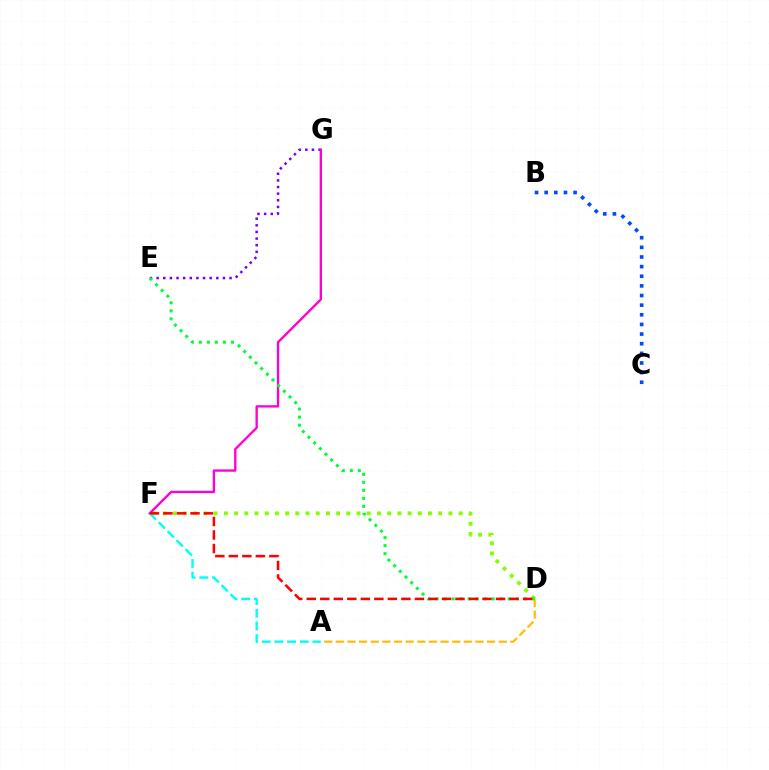{('A', 'D'): [{'color': '#ffbd00', 'line_style': 'dashed', 'thickness': 1.58}], ('D', 'F'): [{'color': '#84ff00', 'line_style': 'dotted', 'thickness': 2.77}, {'color': '#ff0000', 'line_style': 'dashed', 'thickness': 1.84}], ('E', 'G'): [{'color': '#7200ff', 'line_style': 'dotted', 'thickness': 1.8}], ('F', 'G'): [{'color': '#ff00cf', 'line_style': 'solid', 'thickness': 1.69}], ('B', 'C'): [{'color': '#004bff', 'line_style': 'dotted', 'thickness': 2.62}], ('D', 'E'): [{'color': '#00ff39', 'line_style': 'dotted', 'thickness': 2.18}], ('A', 'F'): [{'color': '#00fff6', 'line_style': 'dashed', 'thickness': 1.72}]}